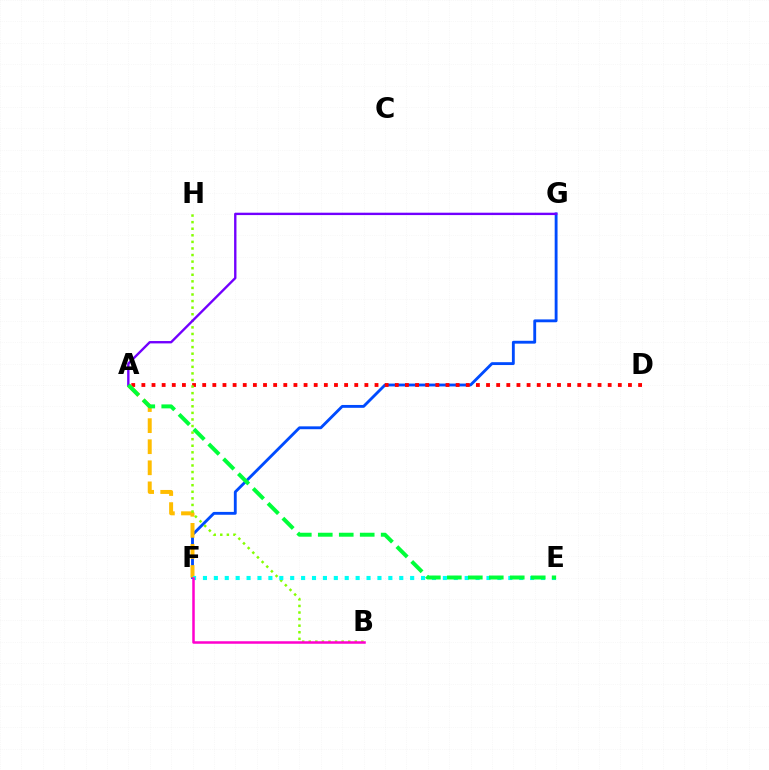{('F', 'G'): [{'color': '#004bff', 'line_style': 'solid', 'thickness': 2.06}], ('A', 'D'): [{'color': '#ff0000', 'line_style': 'dotted', 'thickness': 2.75}], ('A', 'F'): [{'color': '#ffbd00', 'line_style': 'dashed', 'thickness': 2.86}], ('B', 'H'): [{'color': '#84ff00', 'line_style': 'dotted', 'thickness': 1.79}], ('A', 'G'): [{'color': '#7200ff', 'line_style': 'solid', 'thickness': 1.71}], ('E', 'F'): [{'color': '#00fff6', 'line_style': 'dotted', 'thickness': 2.96}], ('B', 'F'): [{'color': '#ff00cf', 'line_style': 'solid', 'thickness': 1.81}], ('A', 'E'): [{'color': '#00ff39', 'line_style': 'dashed', 'thickness': 2.85}]}